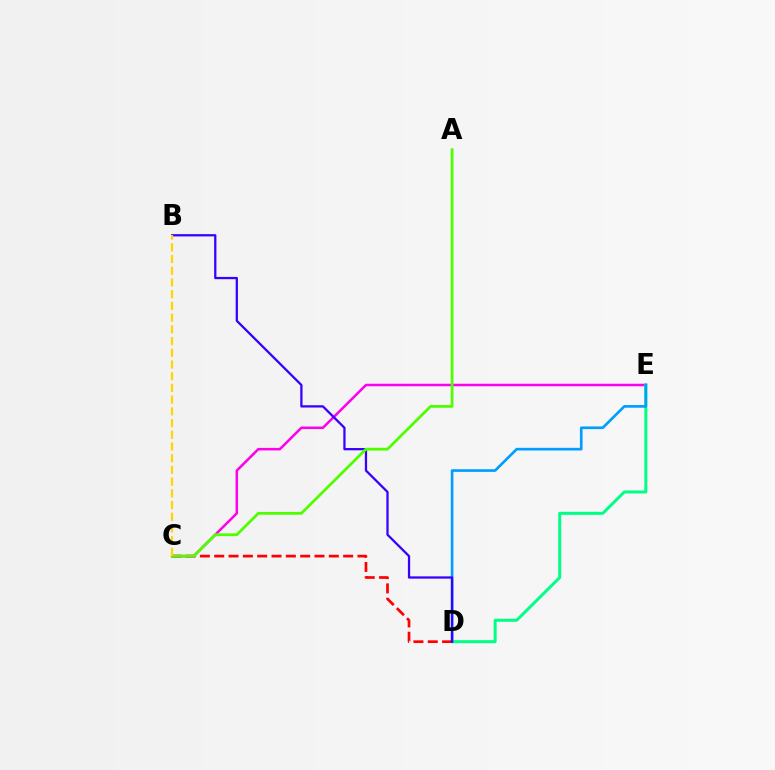{('C', 'E'): [{'color': '#ff00ed', 'line_style': 'solid', 'thickness': 1.81}], ('D', 'E'): [{'color': '#00ff86', 'line_style': 'solid', 'thickness': 2.17}, {'color': '#009eff', 'line_style': 'solid', 'thickness': 1.92}], ('C', 'D'): [{'color': '#ff0000', 'line_style': 'dashed', 'thickness': 1.95}], ('B', 'D'): [{'color': '#3700ff', 'line_style': 'solid', 'thickness': 1.64}], ('A', 'C'): [{'color': '#4fff00', 'line_style': 'solid', 'thickness': 2.0}], ('B', 'C'): [{'color': '#ffd500', 'line_style': 'dashed', 'thickness': 1.59}]}